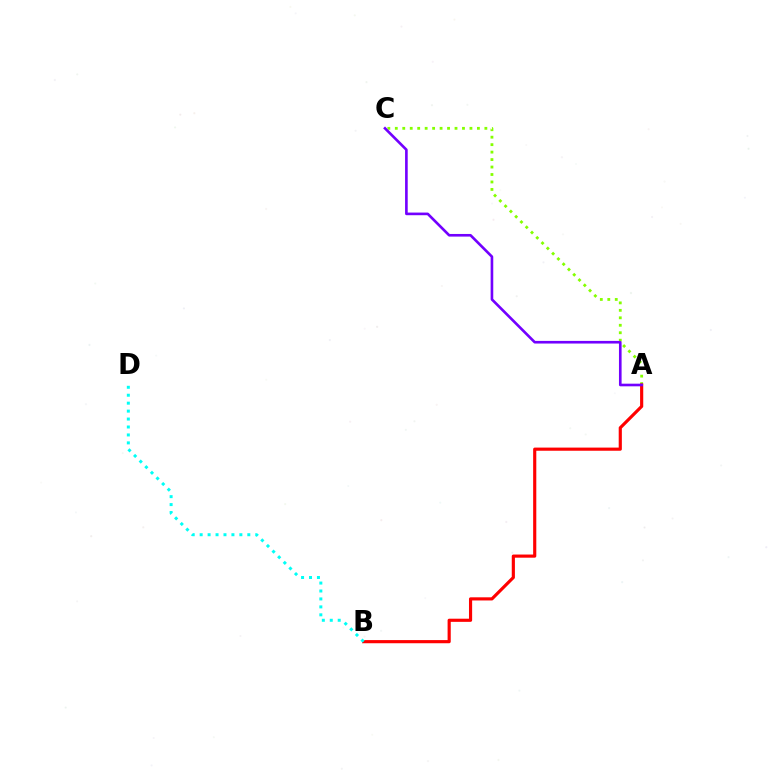{('A', 'C'): [{'color': '#84ff00', 'line_style': 'dotted', 'thickness': 2.03}, {'color': '#7200ff', 'line_style': 'solid', 'thickness': 1.9}], ('A', 'B'): [{'color': '#ff0000', 'line_style': 'solid', 'thickness': 2.27}], ('B', 'D'): [{'color': '#00fff6', 'line_style': 'dotted', 'thickness': 2.16}]}